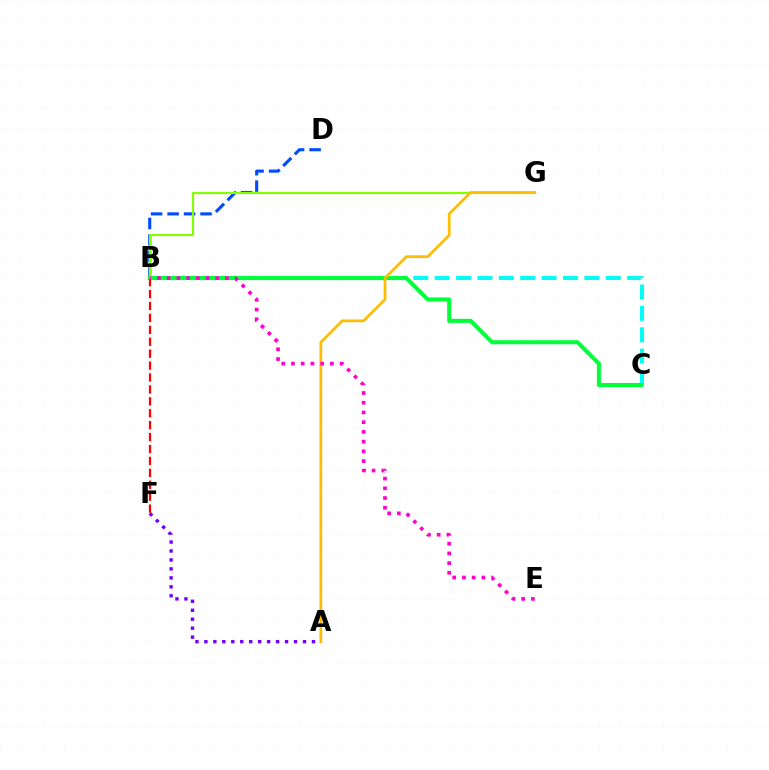{('B', 'D'): [{'color': '#004bff', 'line_style': 'dashed', 'thickness': 2.24}], ('A', 'F'): [{'color': '#7200ff', 'line_style': 'dotted', 'thickness': 2.44}], ('B', 'C'): [{'color': '#00fff6', 'line_style': 'dashed', 'thickness': 2.9}, {'color': '#00ff39', 'line_style': 'solid', 'thickness': 2.9}], ('B', 'F'): [{'color': '#ff0000', 'line_style': 'dashed', 'thickness': 1.62}], ('B', 'G'): [{'color': '#84ff00', 'line_style': 'solid', 'thickness': 1.56}], ('A', 'G'): [{'color': '#ffbd00', 'line_style': 'solid', 'thickness': 1.99}], ('B', 'E'): [{'color': '#ff00cf', 'line_style': 'dotted', 'thickness': 2.64}]}